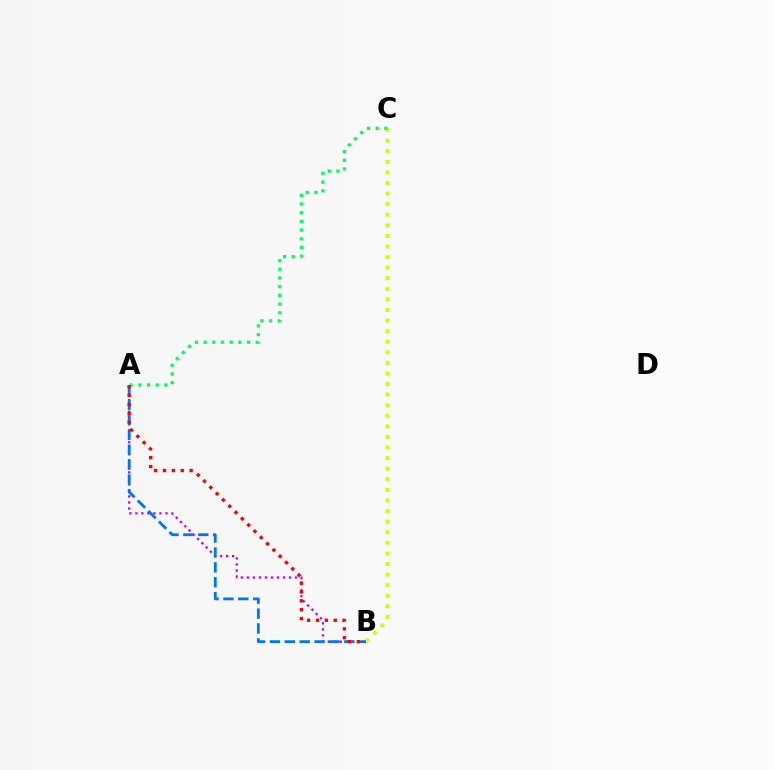{('A', 'B'): [{'color': '#b900ff', 'line_style': 'dotted', 'thickness': 1.64}, {'color': '#0074ff', 'line_style': 'dashed', 'thickness': 2.02}, {'color': '#ff0000', 'line_style': 'dotted', 'thickness': 2.41}], ('B', 'C'): [{'color': '#d1ff00', 'line_style': 'dotted', 'thickness': 2.88}], ('A', 'C'): [{'color': '#00ff5c', 'line_style': 'dotted', 'thickness': 2.36}]}